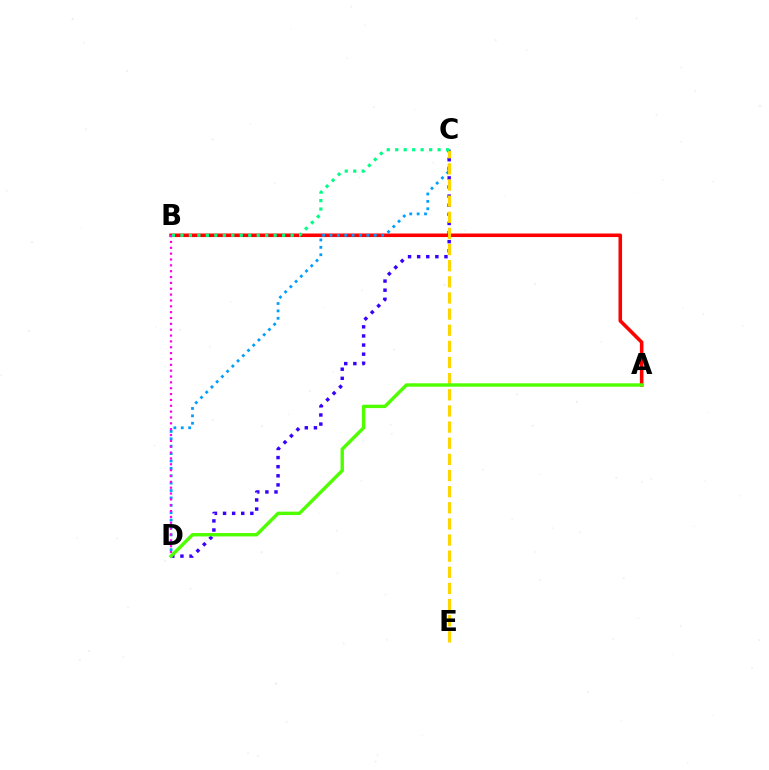{('A', 'B'): [{'color': '#ff0000', 'line_style': 'solid', 'thickness': 2.57}], ('C', 'D'): [{'color': '#009eff', 'line_style': 'dotted', 'thickness': 2.01}, {'color': '#3700ff', 'line_style': 'dotted', 'thickness': 2.47}], ('C', 'E'): [{'color': '#ffd500', 'line_style': 'dashed', 'thickness': 2.19}], ('B', 'D'): [{'color': '#ff00ed', 'line_style': 'dotted', 'thickness': 1.59}], ('B', 'C'): [{'color': '#00ff86', 'line_style': 'dotted', 'thickness': 2.3}], ('A', 'D'): [{'color': '#4fff00', 'line_style': 'solid', 'thickness': 2.45}]}